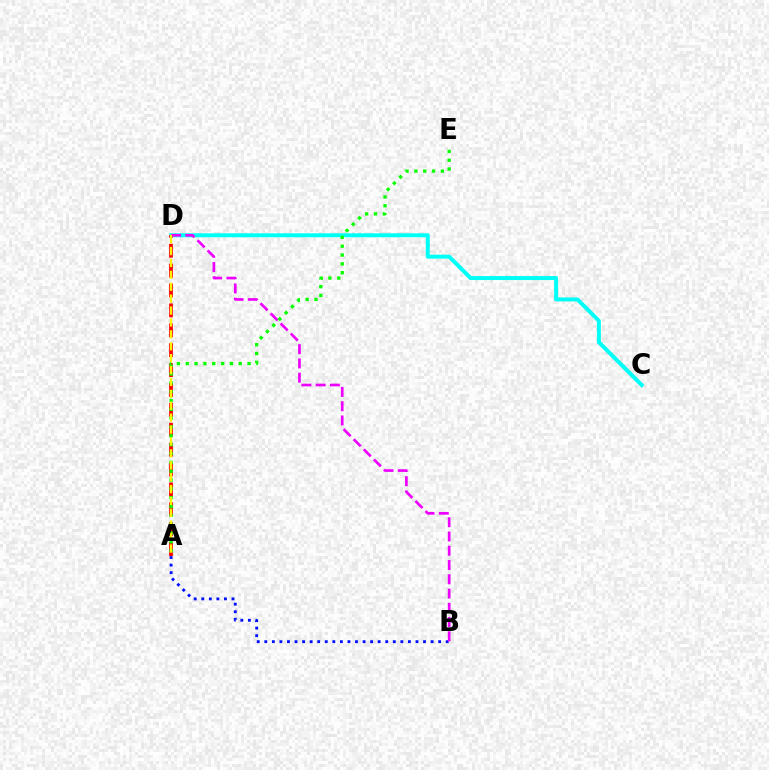{('C', 'D'): [{'color': '#00fff6', 'line_style': 'solid', 'thickness': 2.86}], ('A', 'B'): [{'color': '#0010ff', 'line_style': 'dotted', 'thickness': 2.05}], ('A', 'D'): [{'color': '#ff0000', 'line_style': 'dashed', 'thickness': 2.7}, {'color': '#fcf500', 'line_style': 'dashed', 'thickness': 1.62}], ('B', 'D'): [{'color': '#ee00ff', 'line_style': 'dashed', 'thickness': 1.94}], ('A', 'E'): [{'color': '#08ff00', 'line_style': 'dotted', 'thickness': 2.4}]}